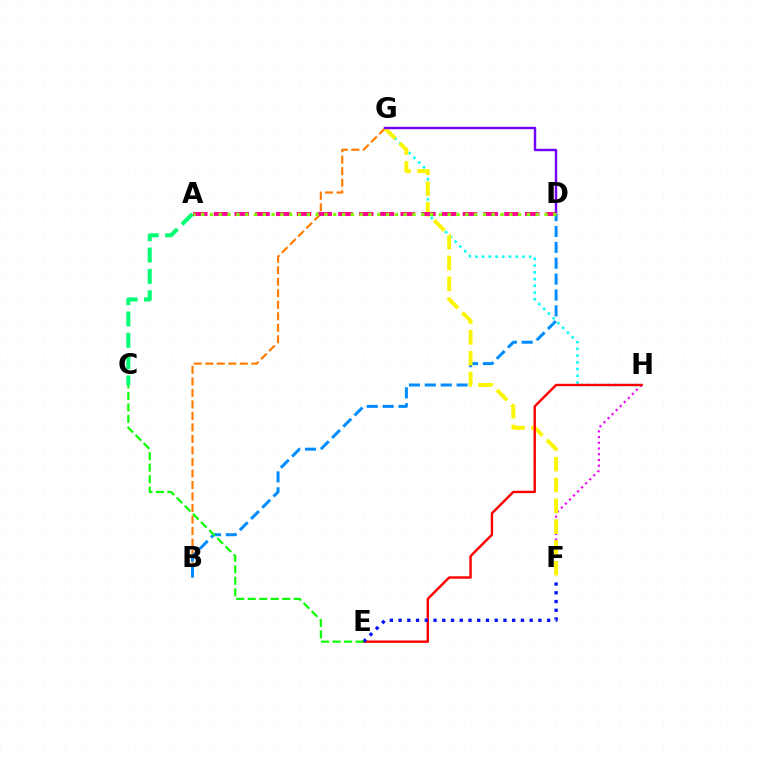{('G', 'H'): [{'color': '#00fff6', 'line_style': 'dotted', 'thickness': 1.83}], ('B', 'G'): [{'color': '#ff7c00', 'line_style': 'dashed', 'thickness': 1.56}], ('B', 'D'): [{'color': '#008cff', 'line_style': 'dashed', 'thickness': 2.16}], ('F', 'H'): [{'color': '#ee00ff', 'line_style': 'dotted', 'thickness': 1.56}], ('F', 'G'): [{'color': '#fcf500', 'line_style': 'dashed', 'thickness': 2.83}], ('E', 'H'): [{'color': '#ff0000', 'line_style': 'solid', 'thickness': 1.74}], ('D', 'G'): [{'color': '#7200ff', 'line_style': 'solid', 'thickness': 1.75}], ('E', 'F'): [{'color': '#0010ff', 'line_style': 'dotted', 'thickness': 2.37}], ('C', 'E'): [{'color': '#08ff00', 'line_style': 'dashed', 'thickness': 1.56}], ('A', 'C'): [{'color': '#00ff74', 'line_style': 'dashed', 'thickness': 2.9}], ('A', 'D'): [{'color': '#ff0094', 'line_style': 'dashed', 'thickness': 2.82}, {'color': '#84ff00', 'line_style': 'dotted', 'thickness': 2.39}]}